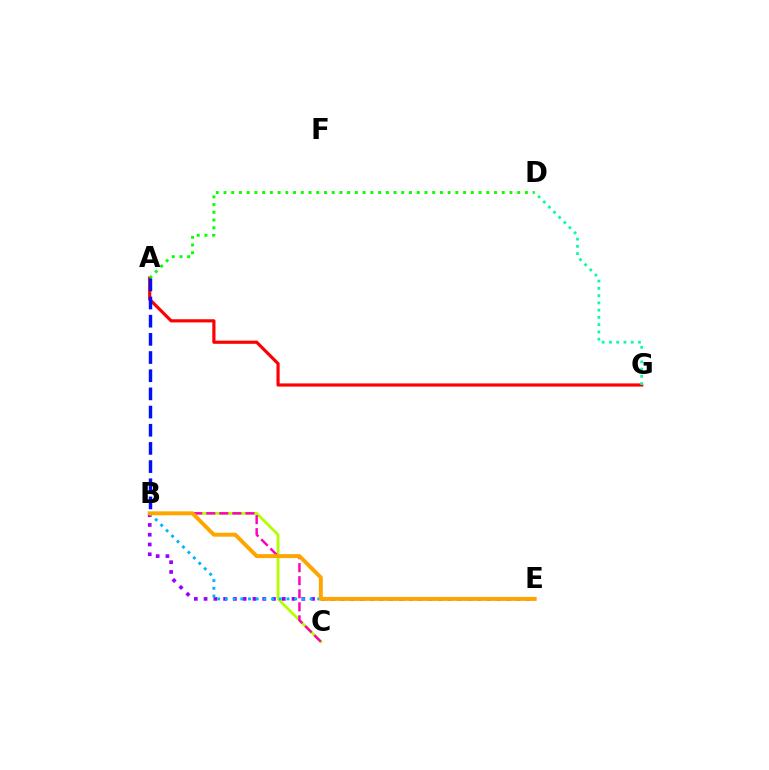{('A', 'G'): [{'color': '#ff0000', 'line_style': 'solid', 'thickness': 2.28}], ('B', 'C'): [{'color': '#b3ff00', 'line_style': 'solid', 'thickness': 2.02}, {'color': '#ff00bd', 'line_style': 'dashed', 'thickness': 1.77}], ('A', 'D'): [{'color': '#08ff00', 'line_style': 'dotted', 'thickness': 2.1}], ('D', 'G'): [{'color': '#00ff9d', 'line_style': 'dotted', 'thickness': 1.97}], ('B', 'E'): [{'color': '#9b00ff', 'line_style': 'dotted', 'thickness': 2.65}, {'color': '#00b5ff', 'line_style': 'dotted', 'thickness': 2.09}, {'color': '#ffa500', 'line_style': 'solid', 'thickness': 2.84}], ('A', 'B'): [{'color': '#0010ff', 'line_style': 'dashed', 'thickness': 2.47}]}